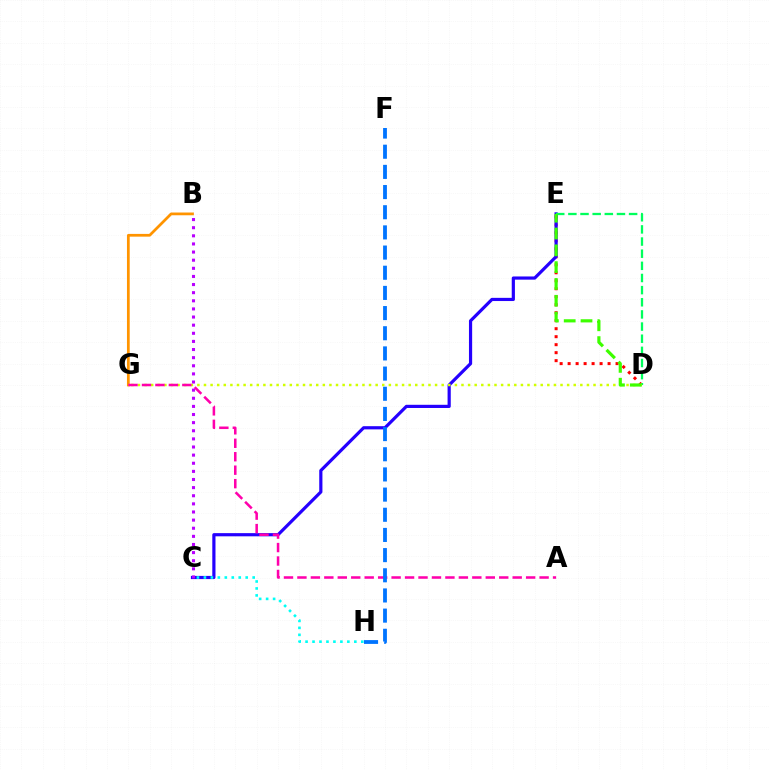{('B', 'G'): [{'color': '#ff9400', 'line_style': 'solid', 'thickness': 1.98}], ('D', 'E'): [{'color': '#ff0000', 'line_style': 'dotted', 'thickness': 2.17}, {'color': '#00ff5c', 'line_style': 'dashed', 'thickness': 1.65}, {'color': '#3dff00', 'line_style': 'dashed', 'thickness': 2.28}], ('C', 'E'): [{'color': '#2500ff', 'line_style': 'solid', 'thickness': 2.3}], ('D', 'G'): [{'color': '#d1ff00', 'line_style': 'dotted', 'thickness': 1.79}], ('A', 'G'): [{'color': '#ff00ac', 'line_style': 'dashed', 'thickness': 1.83}], ('C', 'H'): [{'color': '#00fff6', 'line_style': 'dotted', 'thickness': 1.89}], ('B', 'C'): [{'color': '#b900ff', 'line_style': 'dotted', 'thickness': 2.21}], ('F', 'H'): [{'color': '#0074ff', 'line_style': 'dashed', 'thickness': 2.74}]}